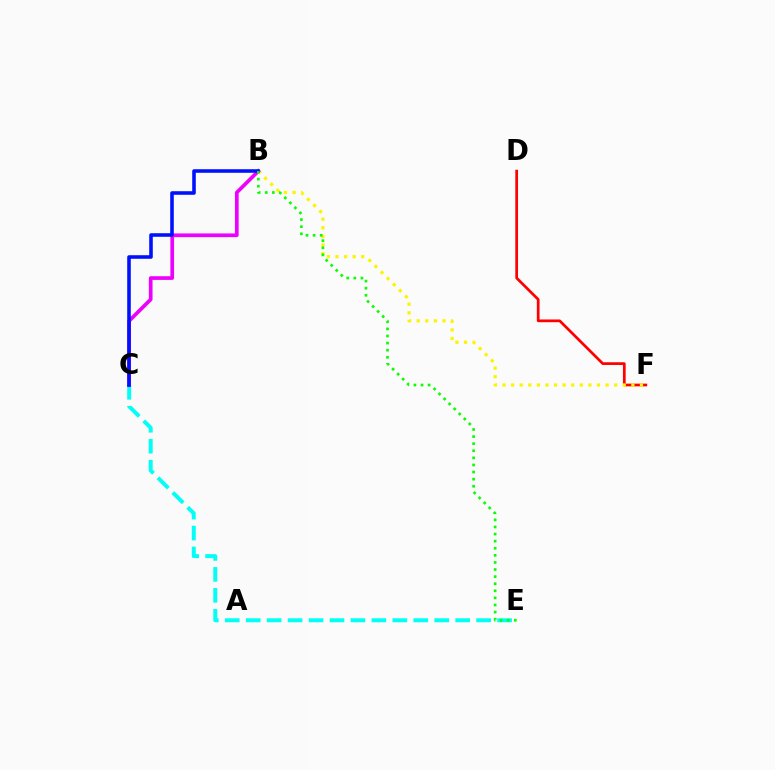{('C', 'E'): [{'color': '#00fff6', 'line_style': 'dashed', 'thickness': 2.85}], ('D', 'F'): [{'color': '#ff0000', 'line_style': 'solid', 'thickness': 1.96}], ('B', 'F'): [{'color': '#fcf500', 'line_style': 'dotted', 'thickness': 2.33}], ('B', 'C'): [{'color': '#ee00ff', 'line_style': 'solid', 'thickness': 2.65}, {'color': '#0010ff', 'line_style': 'solid', 'thickness': 2.57}], ('B', 'E'): [{'color': '#08ff00', 'line_style': 'dotted', 'thickness': 1.93}]}